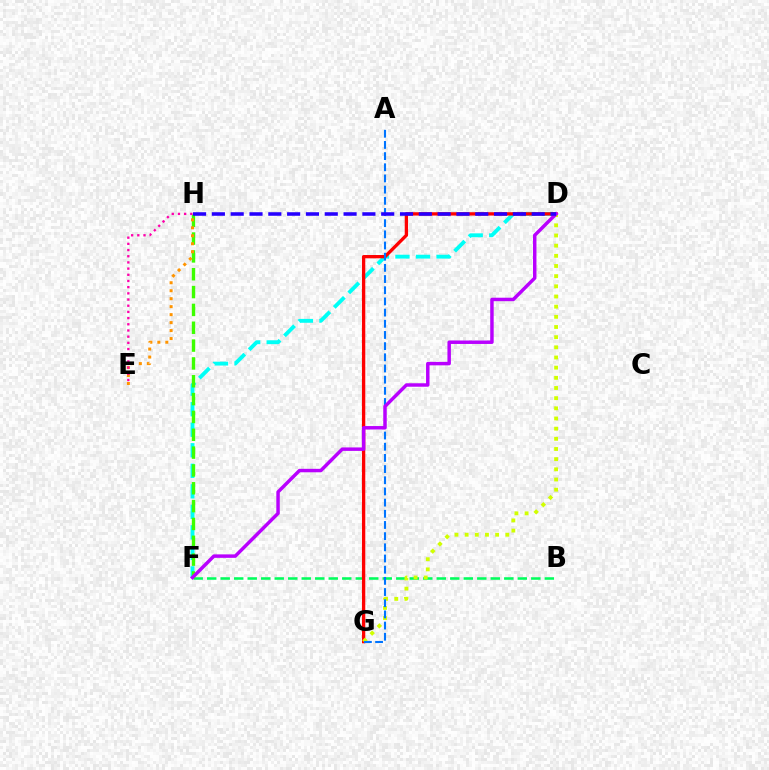{('B', 'F'): [{'color': '#00ff5c', 'line_style': 'dashed', 'thickness': 1.83}], ('D', 'F'): [{'color': '#00fff6', 'line_style': 'dashed', 'thickness': 2.79}, {'color': '#b900ff', 'line_style': 'solid', 'thickness': 2.49}], ('D', 'G'): [{'color': '#ff0000', 'line_style': 'solid', 'thickness': 2.39}, {'color': '#d1ff00', 'line_style': 'dotted', 'thickness': 2.76}], ('F', 'H'): [{'color': '#3dff00', 'line_style': 'dashed', 'thickness': 2.42}], ('E', 'H'): [{'color': '#ff9400', 'line_style': 'dotted', 'thickness': 2.17}, {'color': '#ff00ac', 'line_style': 'dotted', 'thickness': 1.68}], ('A', 'G'): [{'color': '#0074ff', 'line_style': 'dashed', 'thickness': 1.52}], ('D', 'H'): [{'color': '#2500ff', 'line_style': 'dashed', 'thickness': 2.56}]}